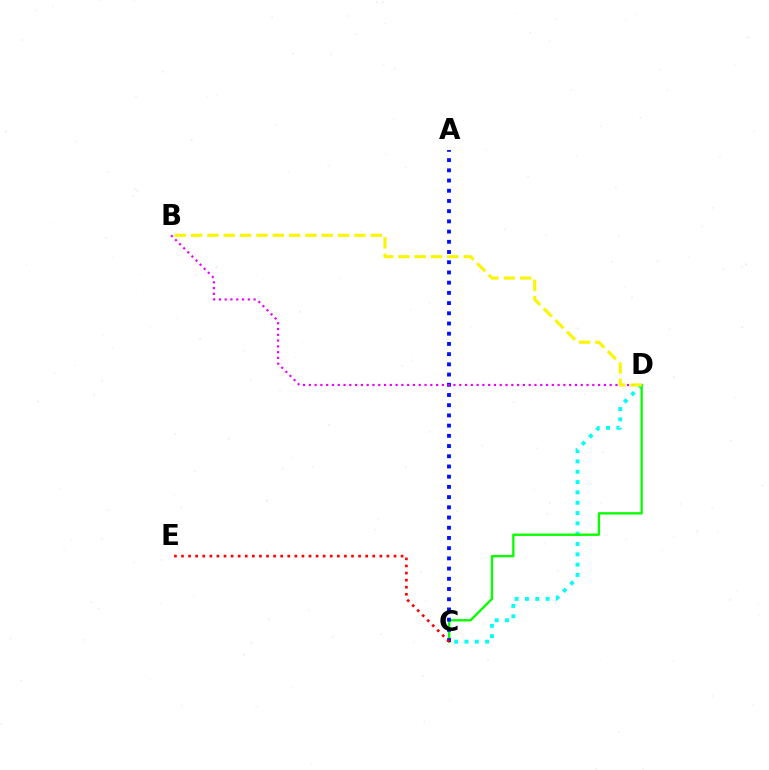{('C', 'D'): [{'color': '#00fff6', 'line_style': 'dotted', 'thickness': 2.81}, {'color': '#08ff00', 'line_style': 'solid', 'thickness': 1.69}], ('A', 'C'): [{'color': '#0010ff', 'line_style': 'dotted', 'thickness': 2.77}], ('B', 'D'): [{'color': '#ee00ff', 'line_style': 'dotted', 'thickness': 1.57}, {'color': '#fcf500', 'line_style': 'dashed', 'thickness': 2.22}], ('C', 'E'): [{'color': '#ff0000', 'line_style': 'dotted', 'thickness': 1.92}]}